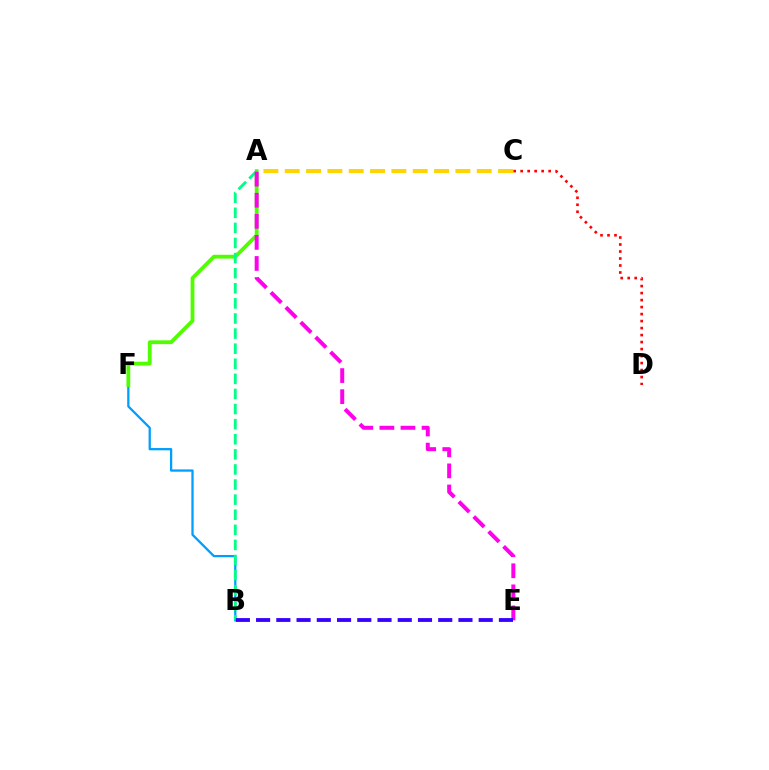{('A', 'C'): [{'color': '#ffd500', 'line_style': 'dashed', 'thickness': 2.9}], ('B', 'F'): [{'color': '#009eff', 'line_style': 'solid', 'thickness': 1.64}], ('A', 'F'): [{'color': '#4fff00', 'line_style': 'solid', 'thickness': 2.73}], ('A', 'B'): [{'color': '#00ff86', 'line_style': 'dashed', 'thickness': 2.05}], ('A', 'E'): [{'color': '#ff00ed', 'line_style': 'dashed', 'thickness': 2.86}], ('C', 'D'): [{'color': '#ff0000', 'line_style': 'dotted', 'thickness': 1.9}], ('B', 'E'): [{'color': '#3700ff', 'line_style': 'dashed', 'thickness': 2.75}]}